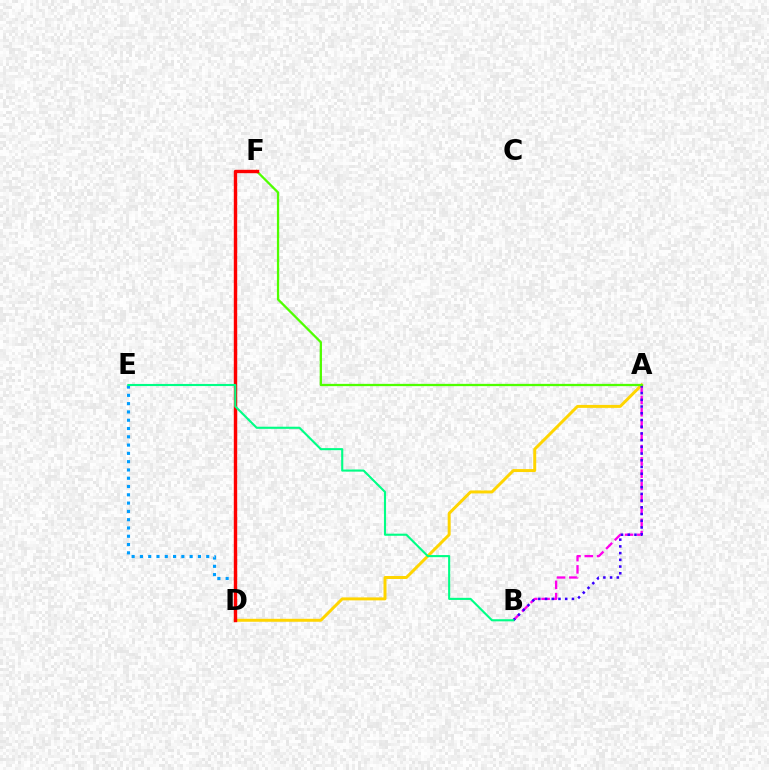{('A', 'B'): [{'color': '#ff00ed', 'line_style': 'dashed', 'thickness': 1.67}, {'color': '#3700ff', 'line_style': 'dotted', 'thickness': 1.83}], ('A', 'D'): [{'color': '#ffd500', 'line_style': 'solid', 'thickness': 2.14}], ('D', 'E'): [{'color': '#009eff', 'line_style': 'dotted', 'thickness': 2.25}], ('A', 'F'): [{'color': '#4fff00', 'line_style': 'solid', 'thickness': 1.64}], ('D', 'F'): [{'color': '#ff0000', 'line_style': 'solid', 'thickness': 2.45}], ('B', 'E'): [{'color': '#00ff86', 'line_style': 'solid', 'thickness': 1.52}]}